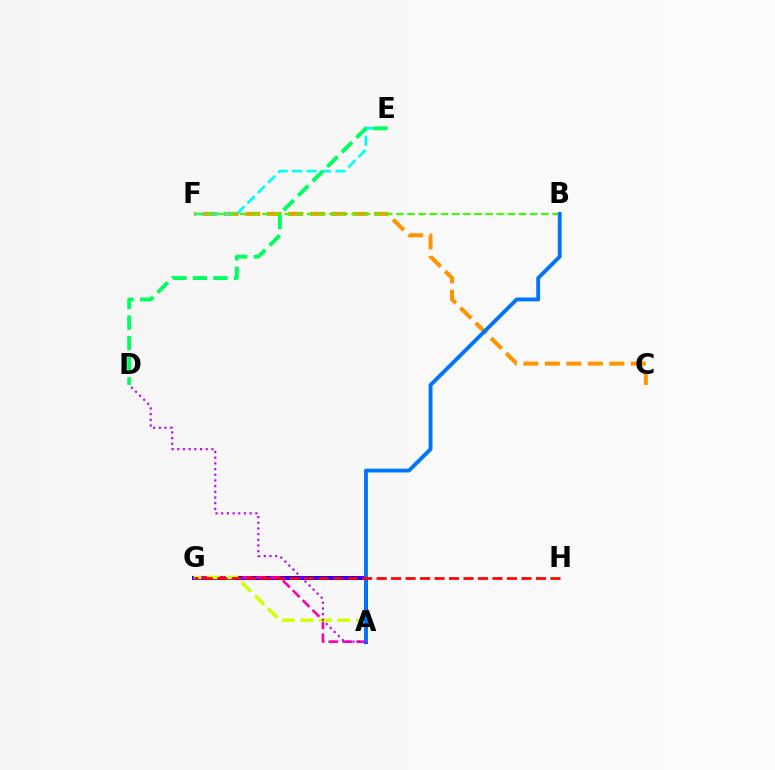{('A', 'G'): [{'color': '#2500ff', 'line_style': 'solid', 'thickness': 2.89}, {'color': '#ff00ac', 'line_style': 'dashed', 'thickness': 1.89}, {'color': '#d1ff00', 'line_style': 'dashed', 'thickness': 2.52}], ('C', 'F'): [{'color': '#ff9400', 'line_style': 'dashed', 'thickness': 2.92}], ('E', 'F'): [{'color': '#00fff6', 'line_style': 'dashed', 'thickness': 1.96}], ('D', 'E'): [{'color': '#00ff5c', 'line_style': 'dashed', 'thickness': 2.79}], ('B', 'F'): [{'color': '#3dff00', 'line_style': 'dashed', 'thickness': 1.52}], ('A', 'B'): [{'color': '#0074ff', 'line_style': 'solid', 'thickness': 2.78}], ('G', 'H'): [{'color': '#ff0000', 'line_style': 'dashed', 'thickness': 1.97}], ('A', 'D'): [{'color': '#b900ff', 'line_style': 'dotted', 'thickness': 1.55}]}